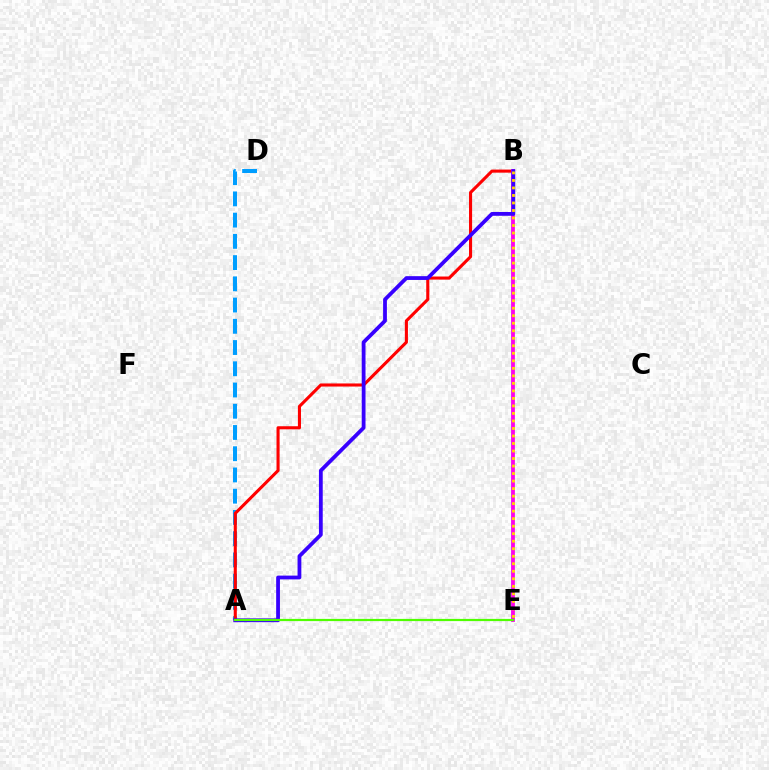{('A', 'D'): [{'color': '#009eff', 'line_style': 'dashed', 'thickness': 2.88}], ('A', 'B'): [{'color': '#ff0000', 'line_style': 'solid', 'thickness': 2.22}, {'color': '#3700ff', 'line_style': 'solid', 'thickness': 2.73}], ('B', 'E'): [{'color': '#00ff86', 'line_style': 'solid', 'thickness': 1.72}, {'color': '#ff00ed', 'line_style': 'solid', 'thickness': 2.71}, {'color': '#ffd500', 'line_style': 'dotted', 'thickness': 2.04}], ('A', 'E'): [{'color': '#4fff00', 'line_style': 'solid', 'thickness': 1.59}]}